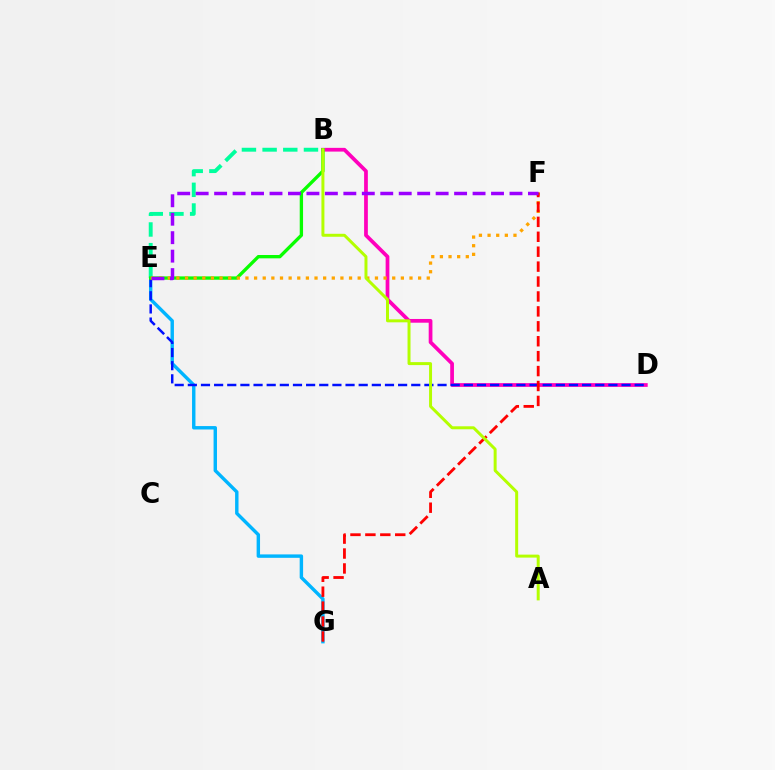{('B', 'D'): [{'color': '#ff00bd', 'line_style': 'solid', 'thickness': 2.69}], ('E', 'G'): [{'color': '#00b5ff', 'line_style': 'solid', 'thickness': 2.46}], ('D', 'E'): [{'color': '#0010ff', 'line_style': 'dashed', 'thickness': 1.79}], ('B', 'E'): [{'color': '#00ff9d', 'line_style': 'dashed', 'thickness': 2.81}, {'color': '#08ff00', 'line_style': 'solid', 'thickness': 2.4}], ('E', 'F'): [{'color': '#ffa500', 'line_style': 'dotted', 'thickness': 2.35}, {'color': '#9b00ff', 'line_style': 'dashed', 'thickness': 2.51}], ('F', 'G'): [{'color': '#ff0000', 'line_style': 'dashed', 'thickness': 2.03}], ('A', 'B'): [{'color': '#b3ff00', 'line_style': 'solid', 'thickness': 2.14}]}